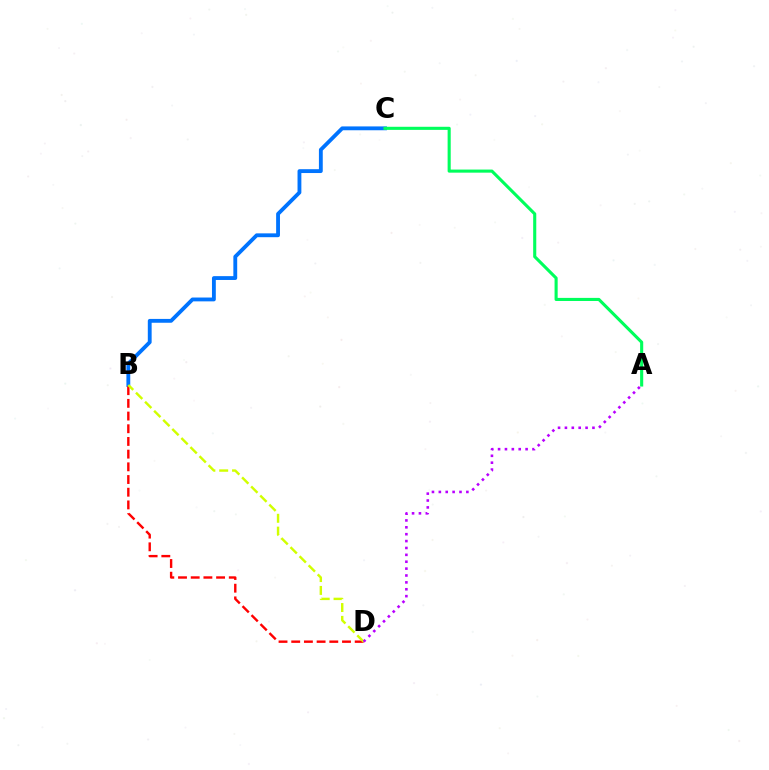{('B', 'C'): [{'color': '#0074ff', 'line_style': 'solid', 'thickness': 2.76}], ('A', 'C'): [{'color': '#00ff5c', 'line_style': 'solid', 'thickness': 2.23}], ('B', 'D'): [{'color': '#ff0000', 'line_style': 'dashed', 'thickness': 1.72}, {'color': '#d1ff00', 'line_style': 'dashed', 'thickness': 1.74}], ('A', 'D'): [{'color': '#b900ff', 'line_style': 'dotted', 'thickness': 1.87}]}